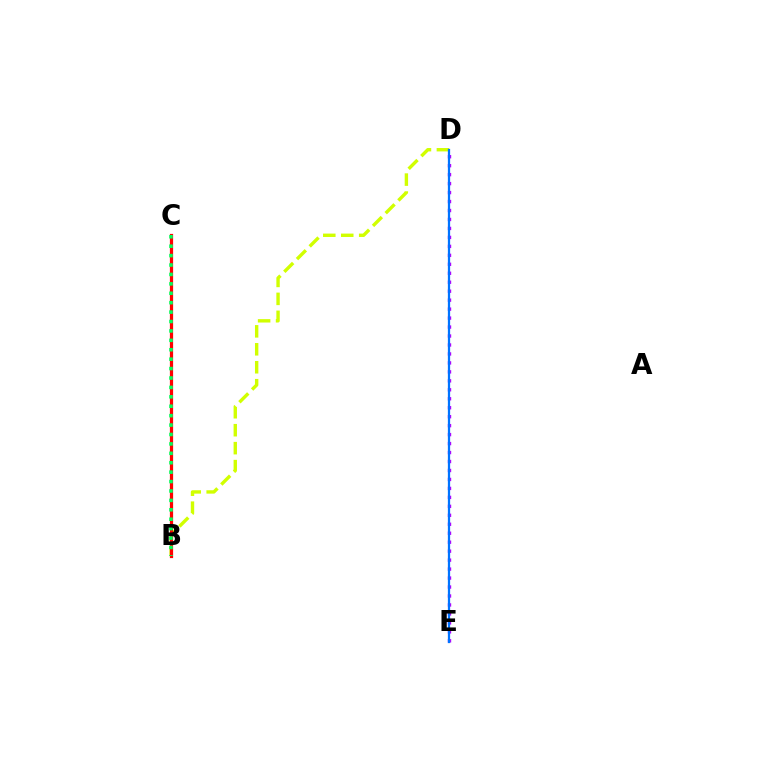{('D', 'E'): [{'color': '#b900ff', 'line_style': 'dotted', 'thickness': 2.44}, {'color': '#0074ff', 'line_style': 'solid', 'thickness': 1.63}], ('B', 'D'): [{'color': '#d1ff00', 'line_style': 'dashed', 'thickness': 2.44}], ('B', 'C'): [{'color': '#ff0000', 'line_style': 'solid', 'thickness': 2.31}, {'color': '#00ff5c', 'line_style': 'dotted', 'thickness': 2.56}]}